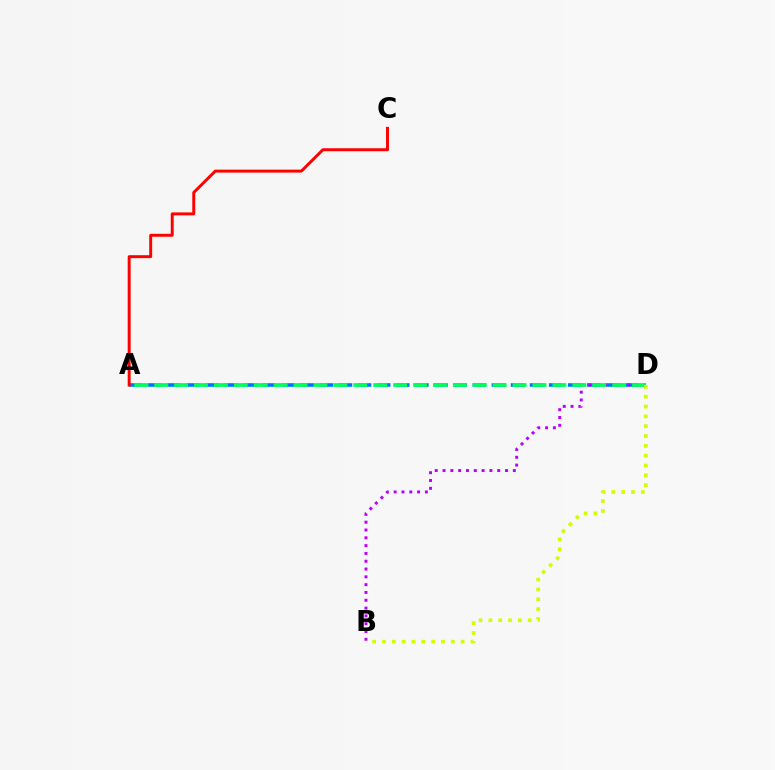{('A', 'D'): [{'color': '#0074ff', 'line_style': 'dashed', 'thickness': 2.59}, {'color': '#00ff5c', 'line_style': 'dashed', 'thickness': 2.7}], ('B', 'D'): [{'color': '#b900ff', 'line_style': 'dotted', 'thickness': 2.12}, {'color': '#d1ff00', 'line_style': 'dotted', 'thickness': 2.67}], ('A', 'C'): [{'color': '#ff0000', 'line_style': 'solid', 'thickness': 2.12}]}